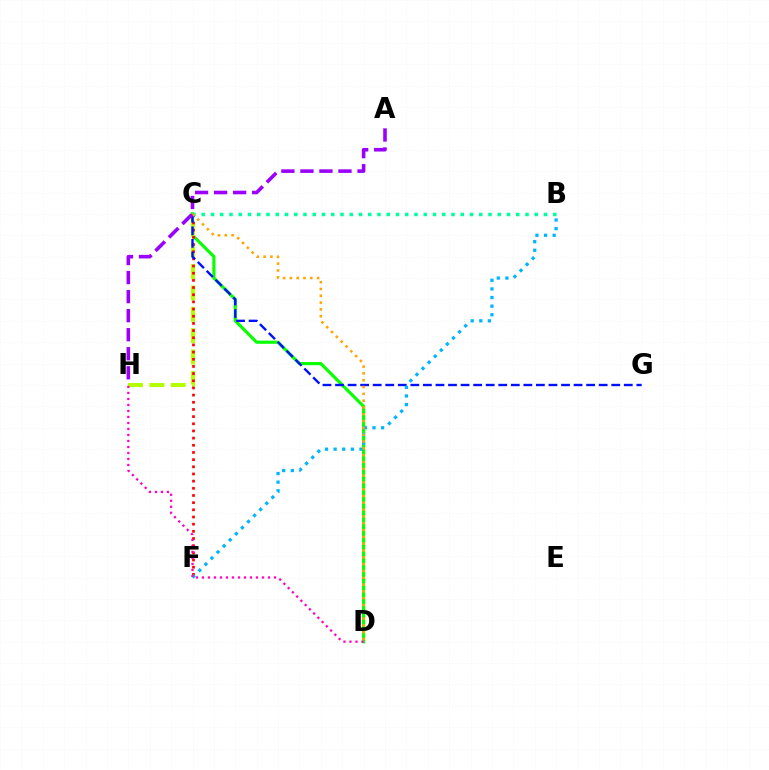{('C', 'D'): [{'color': '#08ff00', 'line_style': 'solid', 'thickness': 2.27}, {'color': '#ffa500', 'line_style': 'dotted', 'thickness': 1.85}], ('C', 'H'): [{'color': '#b3ff00', 'line_style': 'dashed', 'thickness': 2.9}], ('C', 'F'): [{'color': '#ff0000', 'line_style': 'dotted', 'thickness': 1.95}], ('C', 'G'): [{'color': '#0010ff', 'line_style': 'dashed', 'thickness': 1.71}], ('B', 'C'): [{'color': '#00ff9d', 'line_style': 'dotted', 'thickness': 2.51}], ('B', 'F'): [{'color': '#00b5ff', 'line_style': 'dotted', 'thickness': 2.34}], ('D', 'H'): [{'color': '#ff00bd', 'line_style': 'dotted', 'thickness': 1.63}], ('A', 'H'): [{'color': '#9b00ff', 'line_style': 'dashed', 'thickness': 2.59}]}